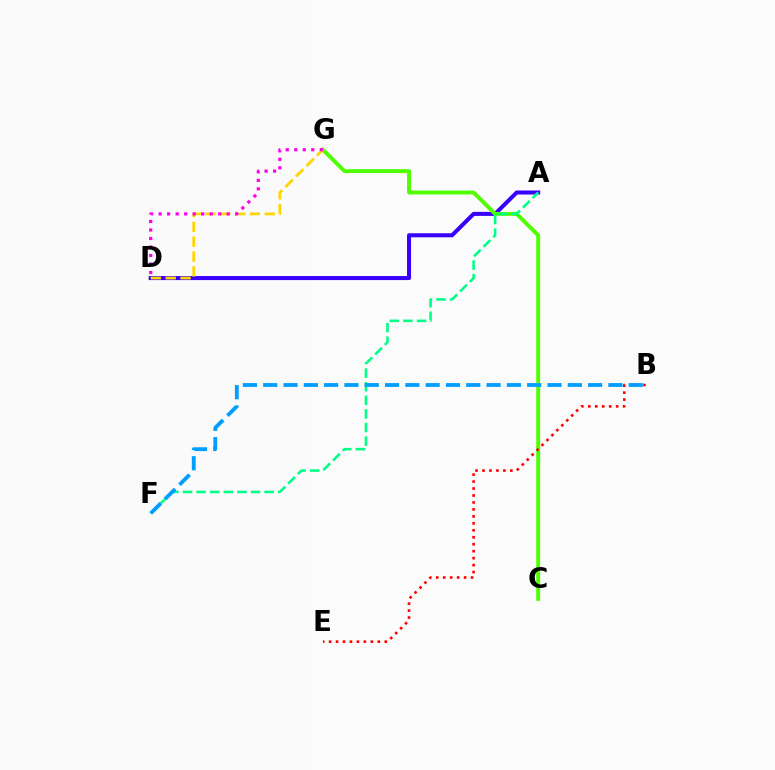{('A', 'D'): [{'color': '#3700ff', 'line_style': 'solid', 'thickness': 2.9}], ('C', 'G'): [{'color': '#4fff00', 'line_style': 'solid', 'thickness': 2.82}], ('B', 'E'): [{'color': '#ff0000', 'line_style': 'dotted', 'thickness': 1.89}], ('D', 'G'): [{'color': '#ffd500', 'line_style': 'dashed', 'thickness': 2.02}, {'color': '#ff00ed', 'line_style': 'dotted', 'thickness': 2.31}], ('A', 'F'): [{'color': '#00ff86', 'line_style': 'dashed', 'thickness': 1.85}], ('B', 'F'): [{'color': '#009eff', 'line_style': 'dashed', 'thickness': 2.76}]}